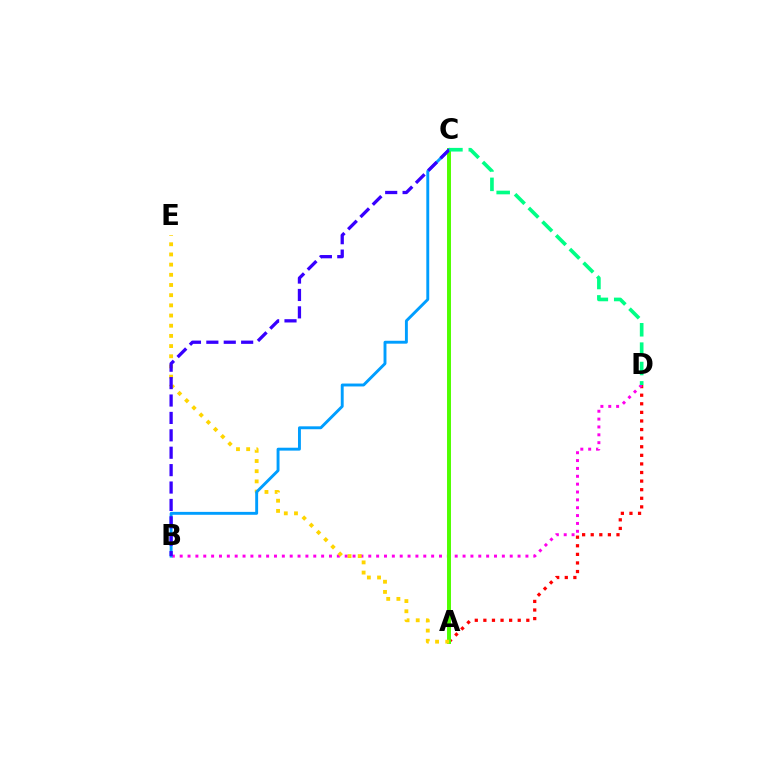{('A', 'D'): [{'color': '#ff0000', 'line_style': 'dotted', 'thickness': 2.33}], ('B', 'D'): [{'color': '#ff00ed', 'line_style': 'dotted', 'thickness': 2.13}], ('A', 'C'): [{'color': '#4fff00', 'line_style': 'solid', 'thickness': 2.84}], ('A', 'E'): [{'color': '#ffd500', 'line_style': 'dotted', 'thickness': 2.77}], ('B', 'C'): [{'color': '#009eff', 'line_style': 'solid', 'thickness': 2.09}, {'color': '#3700ff', 'line_style': 'dashed', 'thickness': 2.36}], ('C', 'D'): [{'color': '#00ff86', 'line_style': 'dashed', 'thickness': 2.63}]}